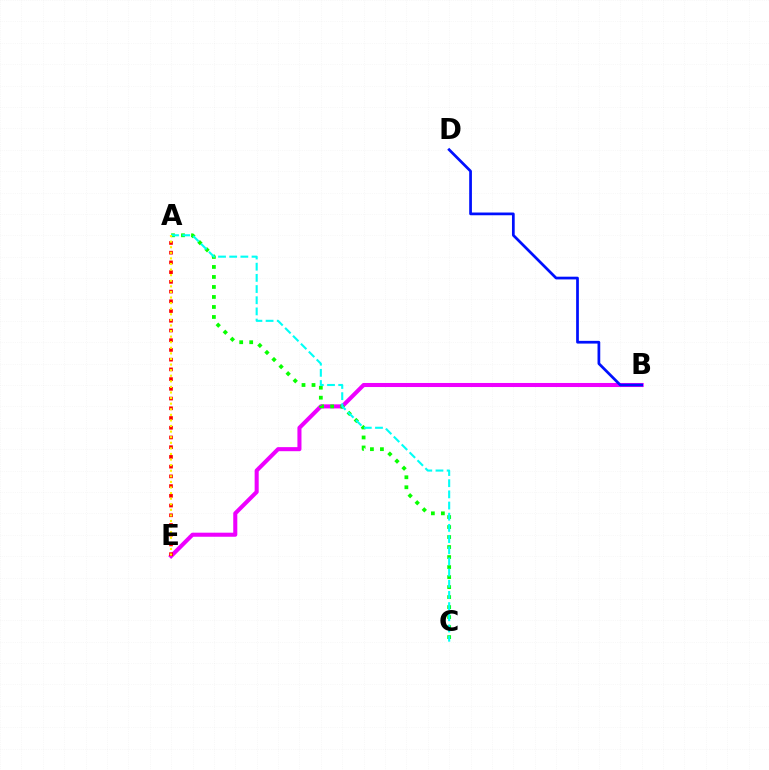{('B', 'E'): [{'color': '#ee00ff', 'line_style': 'solid', 'thickness': 2.93}], ('A', 'C'): [{'color': '#08ff00', 'line_style': 'dotted', 'thickness': 2.72}, {'color': '#00fff6', 'line_style': 'dashed', 'thickness': 1.52}], ('A', 'E'): [{'color': '#ff0000', 'line_style': 'dotted', 'thickness': 2.64}, {'color': '#fcf500', 'line_style': 'dotted', 'thickness': 1.52}], ('B', 'D'): [{'color': '#0010ff', 'line_style': 'solid', 'thickness': 1.96}]}